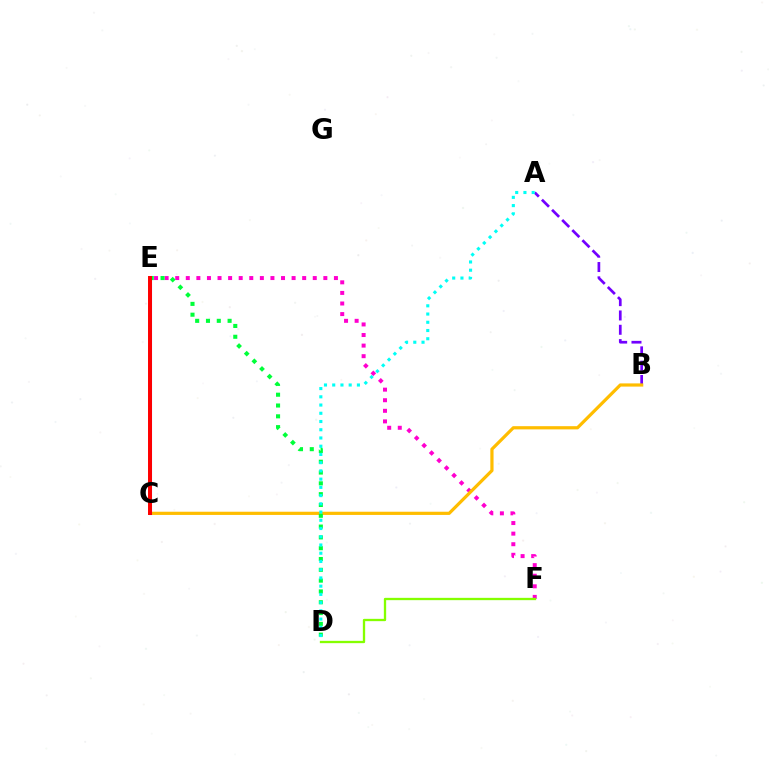{('E', 'F'): [{'color': '#ff00cf', 'line_style': 'dotted', 'thickness': 2.87}], ('A', 'B'): [{'color': '#7200ff', 'line_style': 'dashed', 'thickness': 1.95}], ('B', 'C'): [{'color': '#ffbd00', 'line_style': 'solid', 'thickness': 2.31}], ('D', 'F'): [{'color': '#84ff00', 'line_style': 'solid', 'thickness': 1.66}], ('C', 'E'): [{'color': '#004bff', 'line_style': 'solid', 'thickness': 2.2}, {'color': '#ff0000', 'line_style': 'solid', 'thickness': 2.85}], ('D', 'E'): [{'color': '#00ff39', 'line_style': 'dotted', 'thickness': 2.94}], ('A', 'D'): [{'color': '#00fff6', 'line_style': 'dotted', 'thickness': 2.24}]}